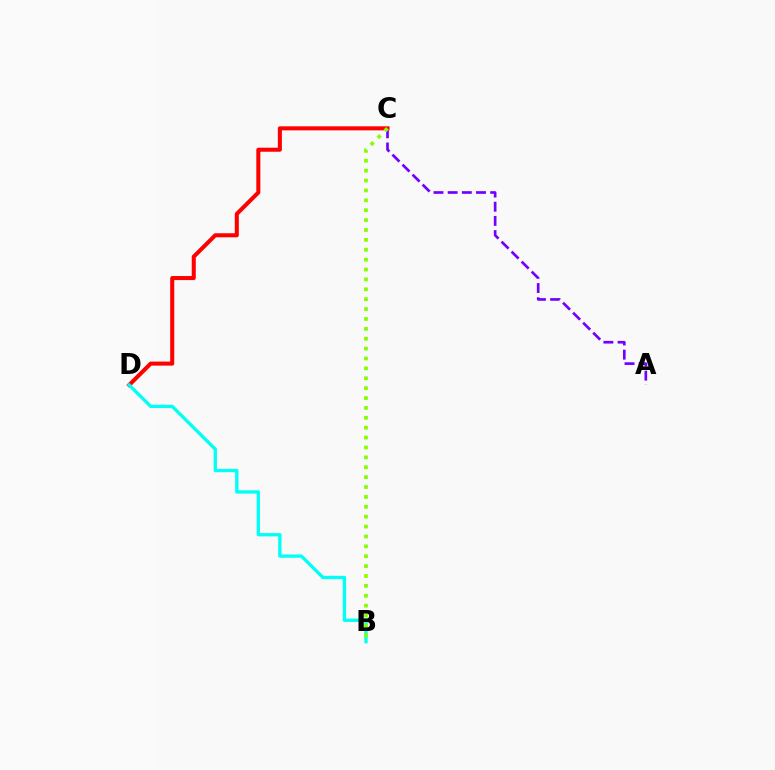{('A', 'C'): [{'color': '#7200ff', 'line_style': 'dashed', 'thickness': 1.93}], ('C', 'D'): [{'color': '#ff0000', 'line_style': 'solid', 'thickness': 2.91}], ('B', 'D'): [{'color': '#00fff6', 'line_style': 'solid', 'thickness': 2.38}], ('B', 'C'): [{'color': '#84ff00', 'line_style': 'dotted', 'thickness': 2.69}]}